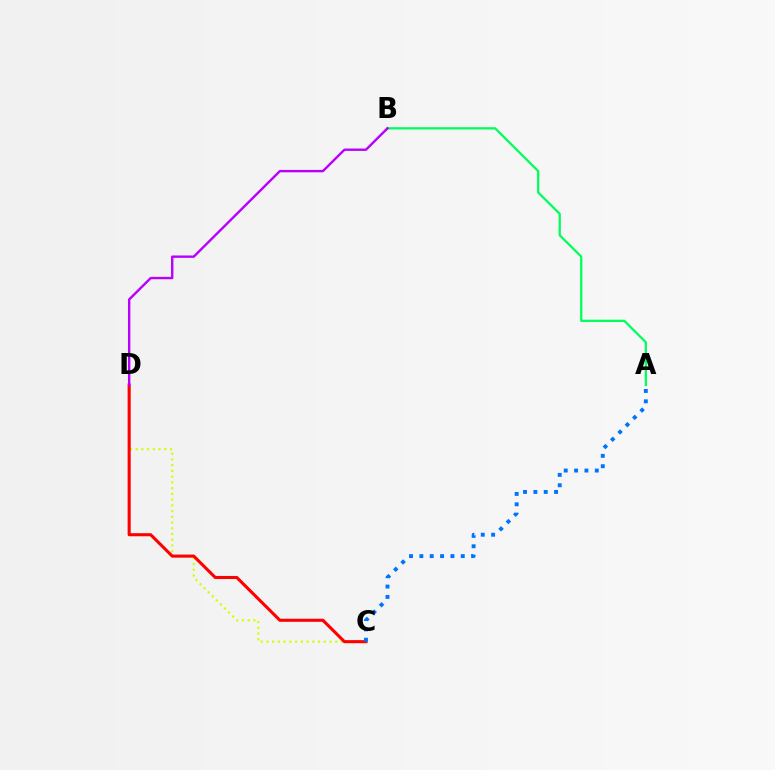{('C', 'D'): [{'color': '#d1ff00', 'line_style': 'dotted', 'thickness': 1.56}, {'color': '#ff0000', 'line_style': 'solid', 'thickness': 2.22}], ('A', 'B'): [{'color': '#00ff5c', 'line_style': 'solid', 'thickness': 1.63}], ('B', 'D'): [{'color': '#b900ff', 'line_style': 'solid', 'thickness': 1.72}], ('A', 'C'): [{'color': '#0074ff', 'line_style': 'dotted', 'thickness': 2.81}]}